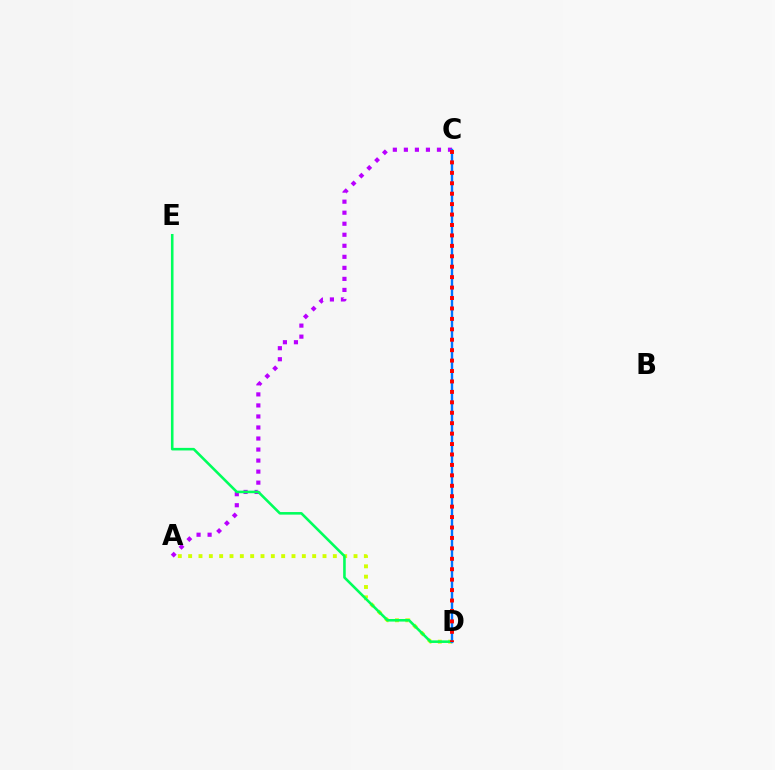{('A', 'D'): [{'color': '#d1ff00', 'line_style': 'dotted', 'thickness': 2.81}], ('A', 'C'): [{'color': '#b900ff', 'line_style': 'dotted', 'thickness': 3.0}], ('D', 'E'): [{'color': '#00ff5c', 'line_style': 'solid', 'thickness': 1.86}], ('C', 'D'): [{'color': '#0074ff', 'line_style': 'solid', 'thickness': 1.71}, {'color': '#ff0000', 'line_style': 'dotted', 'thickness': 2.83}]}